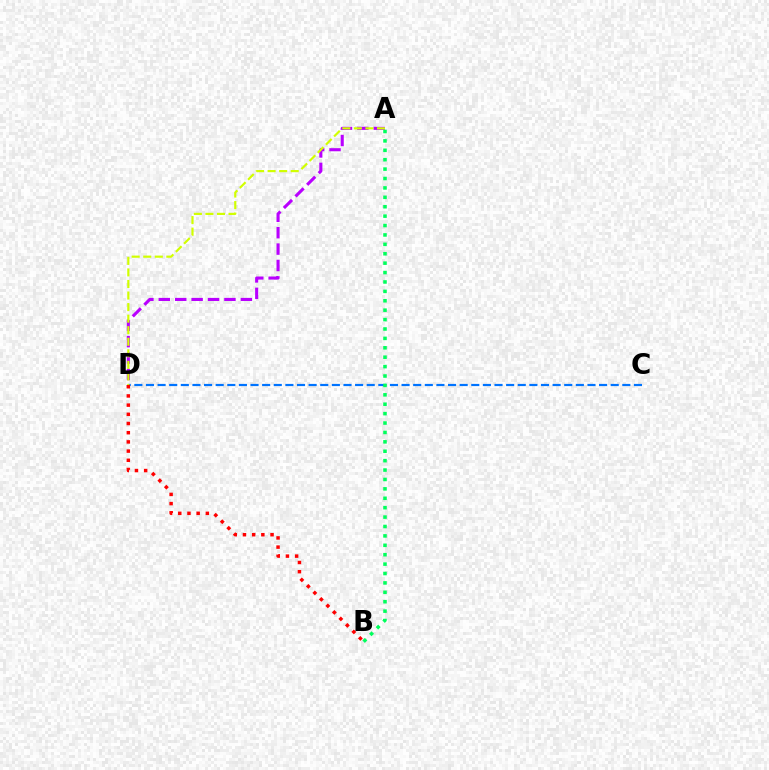{('A', 'D'): [{'color': '#b900ff', 'line_style': 'dashed', 'thickness': 2.23}, {'color': '#d1ff00', 'line_style': 'dashed', 'thickness': 1.57}], ('C', 'D'): [{'color': '#0074ff', 'line_style': 'dashed', 'thickness': 1.58}], ('A', 'B'): [{'color': '#00ff5c', 'line_style': 'dotted', 'thickness': 2.56}], ('B', 'D'): [{'color': '#ff0000', 'line_style': 'dotted', 'thickness': 2.5}]}